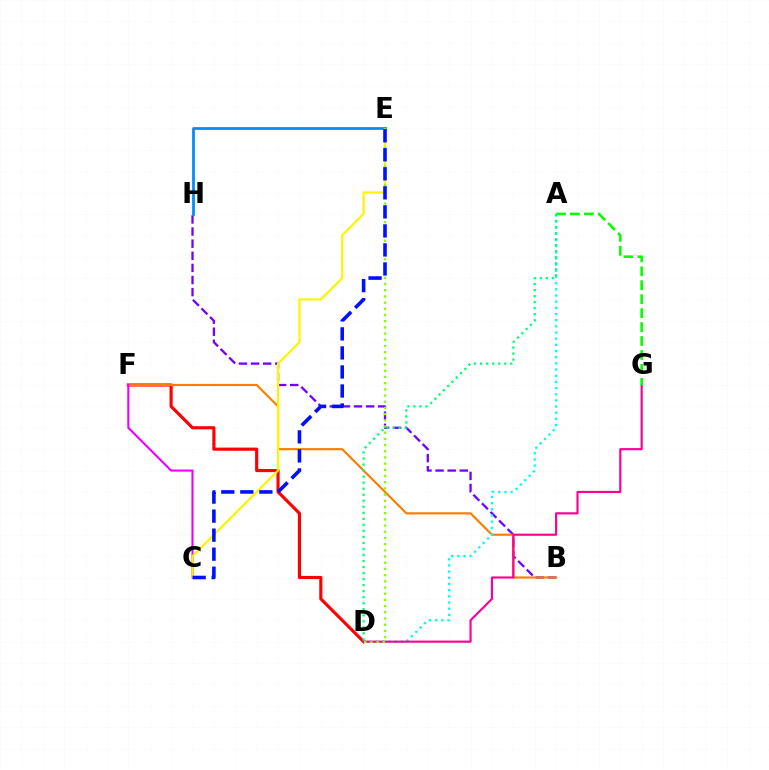{('B', 'H'): [{'color': '#7200ff', 'line_style': 'dashed', 'thickness': 1.65}], ('D', 'F'): [{'color': '#ff0000', 'line_style': 'solid', 'thickness': 2.26}], ('B', 'F'): [{'color': '#ff7c00', 'line_style': 'solid', 'thickness': 1.55}], ('A', 'D'): [{'color': '#00fff6', 'line_style': 'dotted', 'thickness': 1.68}, {'color': '#00ff74', 'line_style': 'dotted', 'thickness': 1.64}], ('C', 'F'): [{'color': '#ee00ff', 'line_style': 'solid', 'thickness': 1.53}], ('D', 'G'): [{'color': '#ff0094', 'line_style': 'solid', 'thickness': 1.55}], ('C', 'E'): [{'color': '#fcf500', 'line_style': 'solid', 'thickness': 1.6}, {'color': '#0010ff', 'line_style': 'dashed', 'thickness': 2.59}], ('A', 'G'): [{'color': '#08ff00', 'line_style': 'dashed', 'thickness': 1.89}], ('E', 'H'): [{'color': '#008cff', 'line_style': 'solid', 'thickness': 1.98}], ('D', 'E'): [{'color': '#84ff00', 'line_style': 'dotted', 'thickness': 1.68}]}